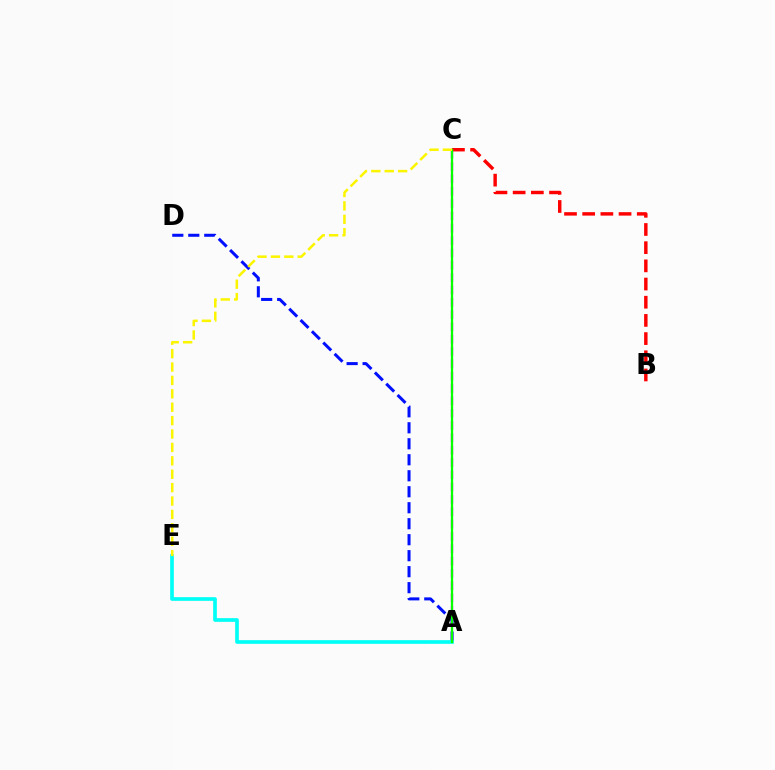{('A', 'D'): [{'color': '#0010ff', 'line_style': 'dashed', 'thickness': 2.17}], ('A', 'C'): [{'color': '#ee00ff', 'line_style': 'dashed', 'thickness': 1.67}, {'color': '#08ff00', 'line_style': 'solid', 'thickness': 1.65}], ('B', 'C'): [{'color': '#ff0000', 'line_style': 'dashed', 'thickness': 2.47}], ('A', 'E'): [{'color': '#00fff6', 'line_style': 'solid', 'thickness': 2.65}], ('C', 'E'): [{'color': '#fcf500', 'line_style': 'dashed', 'thickness': 1.82}]}